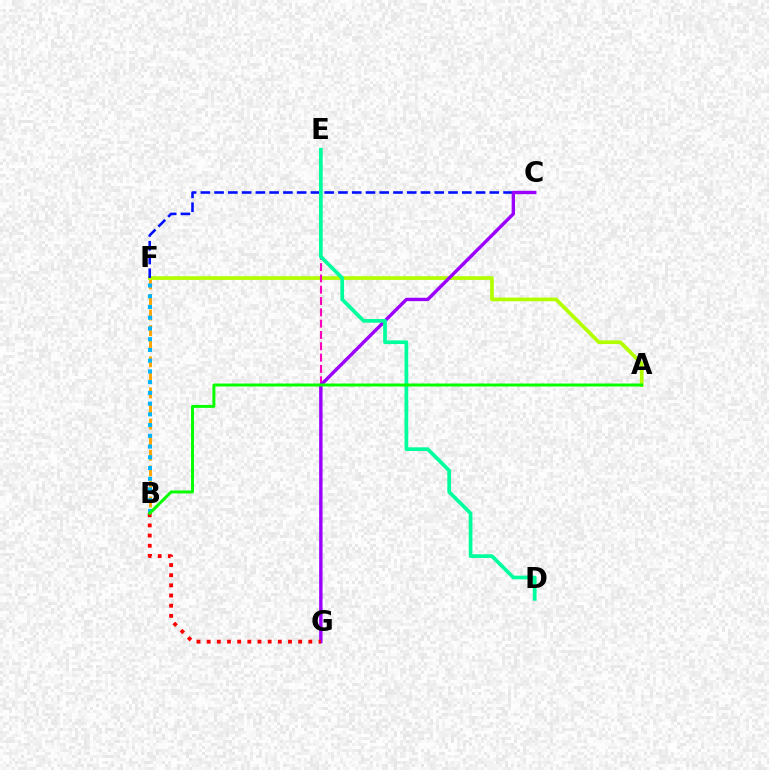{('B', 'F'): [{'color': '#ffa500', 'line_style': 'dashed', 'thickness': 2.12}, {'color': '#00b5ff', 'line_style': 'dotted', 'thickness': 2.92}], ('A', 'F'): [{'color': '#b3ff00', 'line_style': 'solid', 'thickness': 2.69}], ('E', 'G'): [{'color': '#ff00bd', 'line_style': 'dashed', 'thickness': 1.54}], ('C', 'F'): [{'color': '#0010ff', 'line_style': 'dashed', 'thickness': 1.87}], ('C', 'G'): [{'color': '#9b00ff', 'line_style': 'solid', 'thickness': 2.43}], ('D', 'E'): [{'color': '#00ff9d', 'line_style': 'solid', 'thickness': 2.67}], ('B', 'G'): [{'color': '#ff0000', 'line_style': 'dotted', 'thickness': 2.76}], ('A', 'B'): [{'color': '#08ff00', 'line_style': 'solid', 'thickness': 2.14}]}